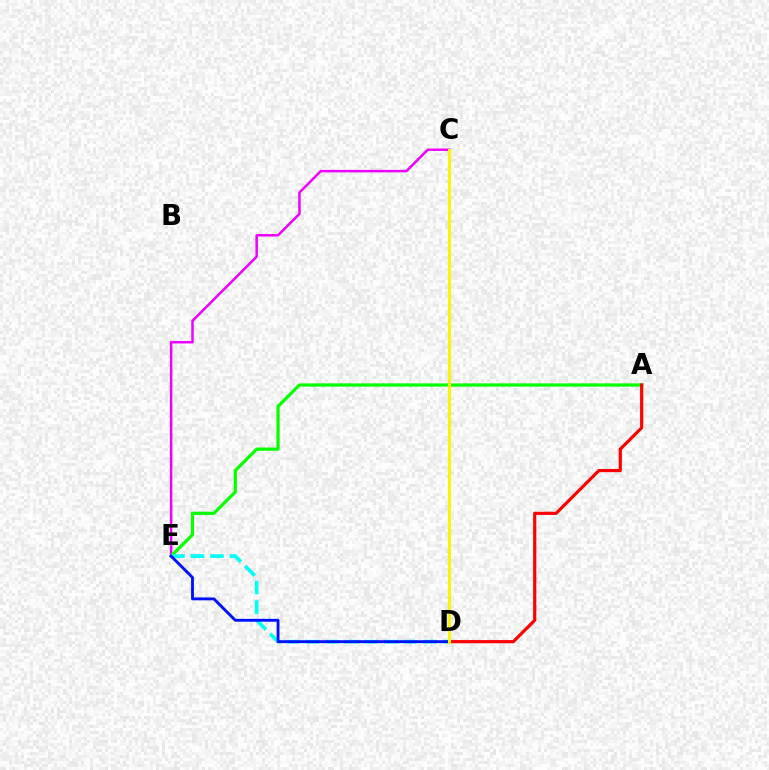{('C', 'E'): [{'color': '#ee00ff', 'line_style': 'solid', 'thickness': 1.79}], ('A', 'E'): [{'color': '#08ff00', 'line_style': 'solid', 'thickness': 2.33}], ('D', 'E'): [{'color': '#00fff6', 'line_style': 'dashed', 'thickness': 2.65}, {'color': '#0010ff', 'line_style': 'solid', 'thickness': 2.06}], ('A', 'D'): [{'color': '#ff0000', 'line_style': 'solid', 'thickness': 2.29}], ('C', 'D'): [{'color': '#fcf500', 'line_style': 'solid', 'thickness': 2.19}]}